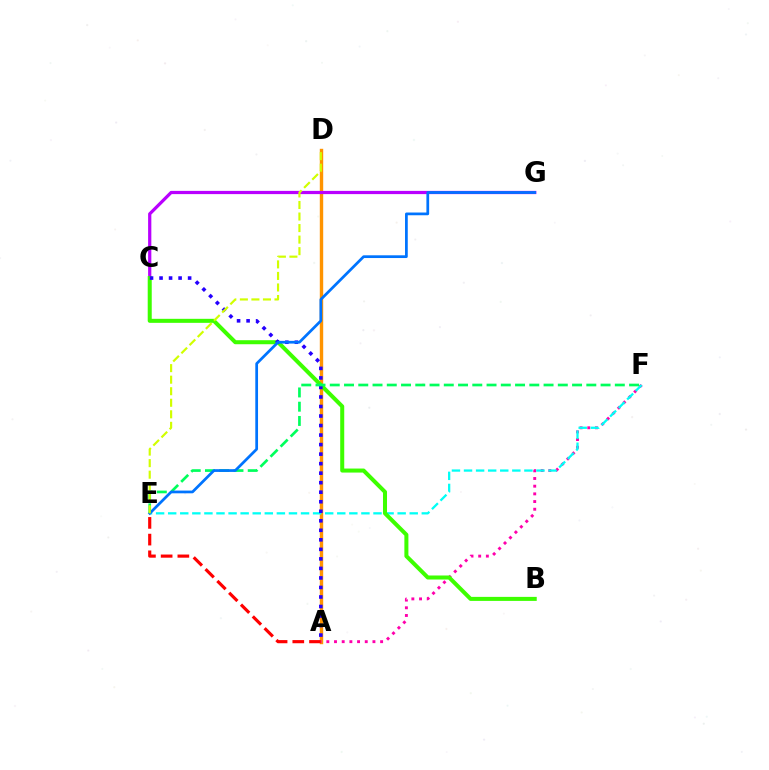{('A', 'D'): [{'color': '#ff9400', 'line_style': 'solid', 'thickness': 2.45}], ('A', 'E'): [{'color': '#ff0000', 'line_style': 'dashed', 'thickness': 2.27}], ('A', 'F'): [{'color': '#ff00ac', 'line_style': 'dotted', 'thickness': 2.09}], ('E', 'F'): [{'color': '#00fff6', 'line_style': 'dashed', 'thickness': 1.64}, {'color': '#00ff5c', 'line_style': 'dashed', 'thickness': 1.94}], ('C', 'G'): [{'color': '#b900ff', 'line_style': 'solid', 'thickness': 2.32}], ('B', 'C'): [{'color': '#3dff00', 'line_style': 'solid', 'thickness': 2.9}], ('A', 'C'): [{'color': '#2500ff', 'line_style': 'dotted', 'thickness': 2.59}], ('E', 'G'): [{'color': '#0074ff', 'line_style': 'solid', 'thickness': 1.97}], ('D', 'E'): [{'color': '#d1ff00', 'line_style': 'dashed', 'thickness': 1.57}]}